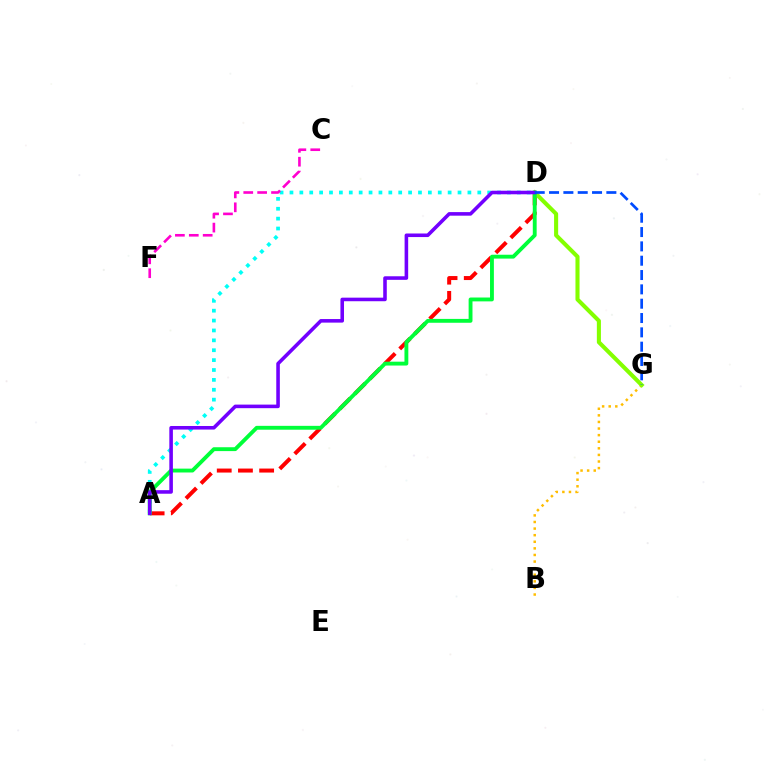{('A', 'D'): [{'color': '#ff0000', 'line_style': 'dashed', 'thickness': 2.88}, {'color': '#00fff6', 'line_style': 'dotted', 'thickness': 2.69}, {'color': '#00ff39', 'line_style': 'solid', 'thickness': 2.78}, {'color': '#7200ff', 'line_style': 'solid', 'thickness': 2.57}], ('B', 'G'): [{'color': '#ffbd00', 'line_style': 'dotted', 'thickness': 1.79}], ('C', 'F'): [{'color': '#ff00cf', 'line_style': 'dashed', 'thickness': 1.89}], ('D', 'G'): [{'color': '#84ff00', 'line_style': 'solid', 'thickness': 2.94}, {'color': '#004bff', 'line_style': 'dashed', 'thickness': 1.95}]}